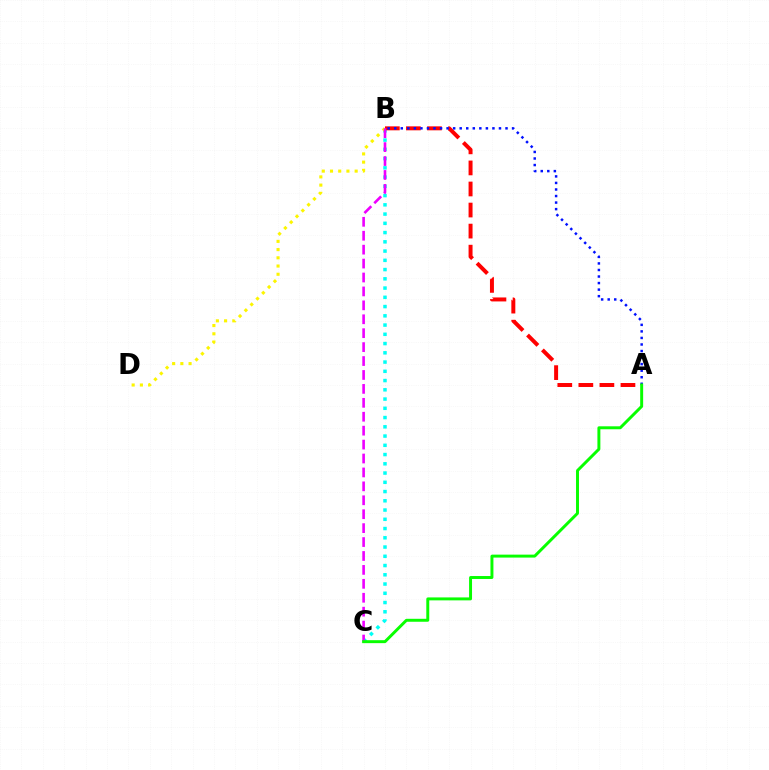{('B', 'C'): [{'color': '#00fff6', 'line_style': 'dotted', 'thickness': 2.51}, {'color': '#ee00ff', 'line_style': 'dashed', 'thickness': 1.89}], ('B', 'D'): [{'color': '#fcf500', 'line_style': 'dotted', 'thickness': 2.23}], ('A', 'B'): [{'color': '#ff0000', 'line_style': 'dashed', 'thickness': 2.86}, {'color': '#0010ff', 'line_style': 'dotted', 'thickness': 1.78}], ('A', 'C'): [{'color': '#08ff00', 'line_style': 'solid', 'thickness': 2.13}]}